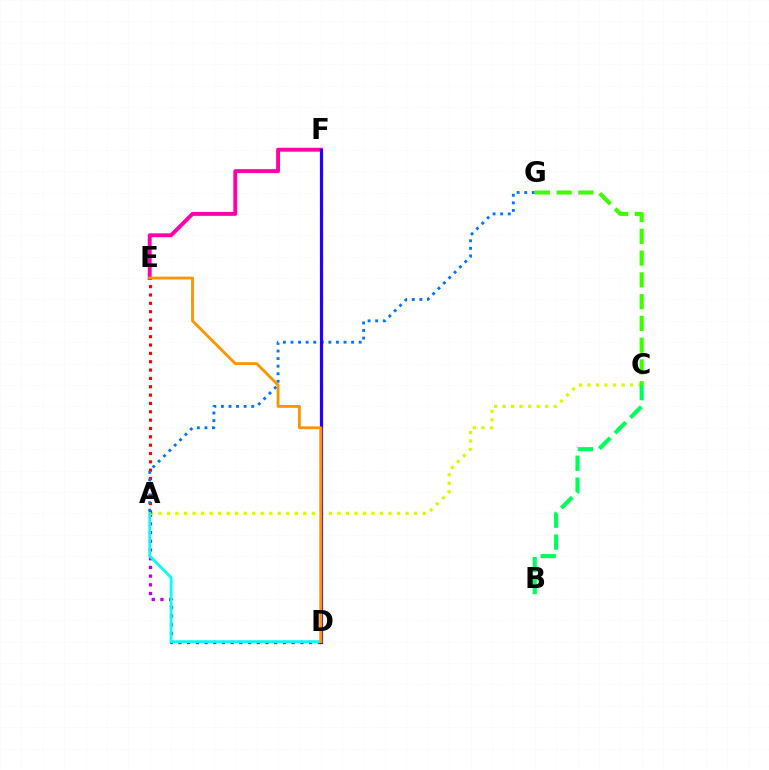{('E', 'F'): [{'color': '#ff00ac', 'line_style': 'solid', 'thickness': 2.81}], ('A', 'D'): [{'color': '#b900ff', 'line_style': 'dotted', 'thickness': 2.37}, {'color': '#00fff6', 'line_style': 'solid', 'thickness': 2.0}], ('A', 'C'): [{'color': '#d1ff00', 'line_style': 'dotted', 'thickness': 2.31}], ('A', 'E'): [{'color': '#ff0000', 'line_style': 'dotted', 'thickness': 2.27}], ('A', 'G'): [{'color': '#0074ff', 'line_style': 'dotted', 'thickness': 2.06}], ('B', 'C'): [{'color': '#00ff5c', 'line_style': 'dashed', 'thickness': 2.98}], ('D', 'F'): [{'color': '#2500ff', 'line_style': 'solid', 'thickness': 2.3}], ('C', 'G'): [{'color': '#3dff00', 'line_style': 'dashed', 'thickness': 2.96}], ('D', 'E'): [{'color': '#ff9400', 'line_style': 'solid', 'thickness': 2.05}]}